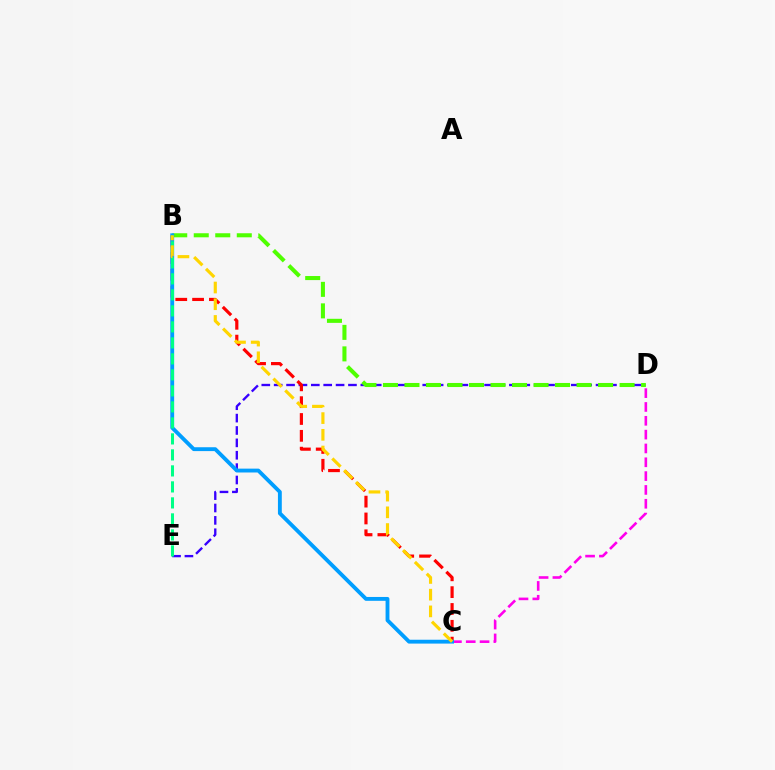{('C', 'D'): [{'color': '#ff00ed', 'line_style': 'dashed', 'thickness': 1.88}], ('D', 'E'): [{'color': '#3700ff', 'line_style': 'dashed', 'thickness': 1.68}], ('B', 'C'): [{'color': '#ff0000', 'line_style': 'dashed', 'thickness': 2.29}, {'color': '#009eff', 'line_style': 'solid', 'thickness': 2.78}, {'color': '#ffd500', 'line_style': 'dashed', 'thickness': 2.27}], ('B', 'D'): [{'color': '#4fff00', 'line_style': 'dashed', 'thickness': 2.92}], ('B', 'E'): [{'color': '#00ff86', 'line_style': 'dashed', 'thickness': 2.17}]}